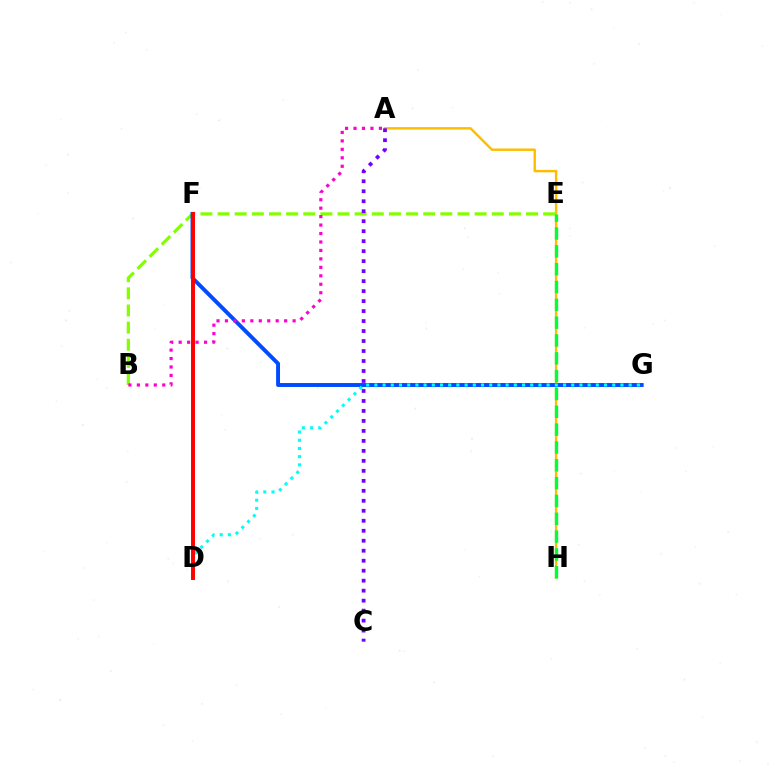{('A', 'H'): [{'color': '#ffbd00', 'line_style': 'solid', 'thickness': 1.76}], ('B', 'E'): [{'color': '#84ff00', 'line_style': 'dashed', 'thickness': 2.33}], ('A', 'C'): [{'color': '#7200ff', 'line_style': 'dotted', 'thickness': 2.71}], ('E', 'H'): [{'color': '#00ff39', 'line_style': 'dashed', 'thickness': 2.42}], ('F', 'G'): [{'color': '#004bff', 'line_style': 'solid', 'thickness': 2.82}], ('D', 'G'): [{'color': '#00fff6', 'line_style': 'dotted', 'thickness': 2.23}], ('A', 'B'): [{'color': '#ff00cf', 'line_style': 'dotted', 'thickness': 2.3}], ('D', 'F'): [{'color': '#ff0000', 'line_style': 'solid', 'thickness': 2.84}]}